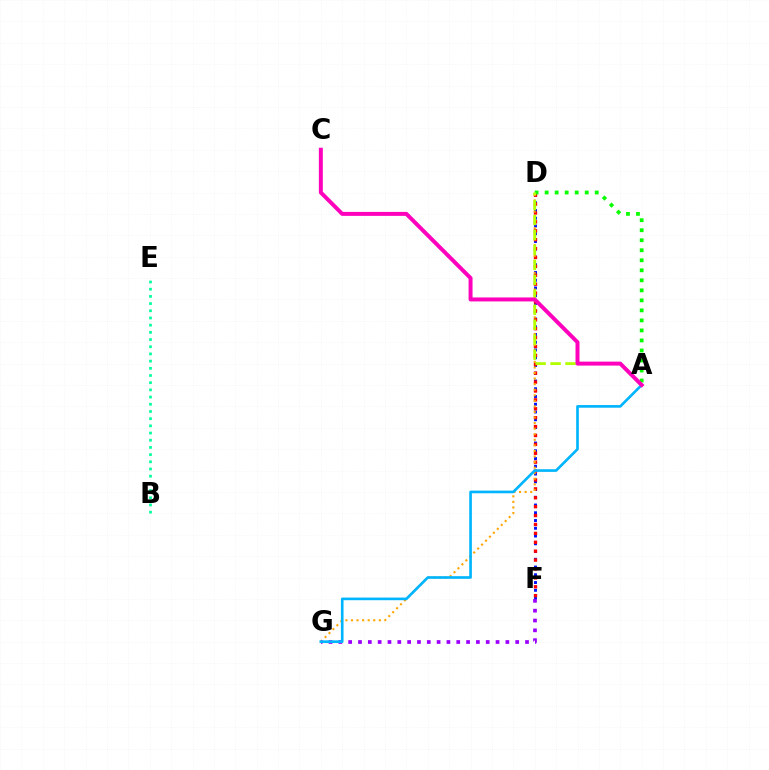{('D', 'F'): [{'color': '#0010ff', 'line_style': 'dotted', 'thickness': 2.11}, {'color': '#ff0000', 'line_style': 'dotted', 'thickness': 2.42}], ('D', 'G'): [{'color': '#ffa500', 'line_style': 'dotted', 'thickness': 1.51}], ('F', 'G'): [{'color': '#9b00ff', 'line_style': 'dotted', 'thickness': 2.67}], ('A', 'D'): [{'color': '#08ff00', 'line_style': 'dotted', 'thickness': 2.72}, {'color': '#b3ff00', 'line_style': 'dashed', 'thickness': 2.03}], ('B', 'E'): [{'color': '#00ff9d', 'line_style': 'dotted', 'thickness': 1.95}], ('A', 'G'): [{'color': '#00b5ff', 'line_style': 'solid', 'thickness': 1.91}], ('A', 'C'): [{'color': '#ff00bd', 'line_style': 'solid', 'thickness': 2.86}]}